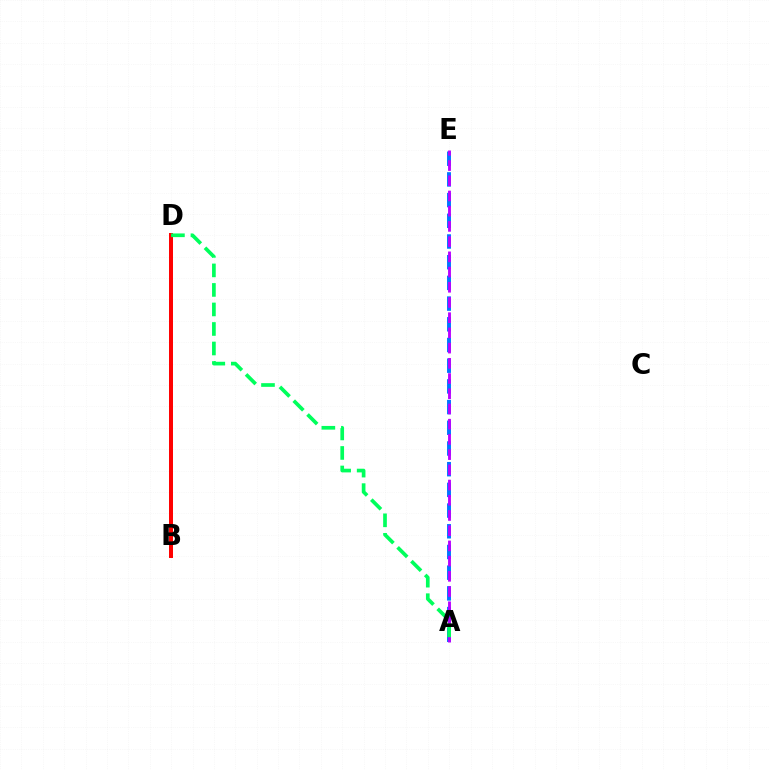{('B', 'D'): [{'color': '#d1ff00', 'line_style': 'dashed', 'thickness': 1.94}, {'color': '#ff0000', 'line_style': 'solid', 'thickness': 2.86}], ('A', 'E'): [{'color': '#0074ff', 'line_style': 'dashed', 'thickness': 2.81}, {'color': '#b900ff', 'line_style': 'dashed', 'thickness': 2.07}], ('A', 'D'): [{'color': '#00ff5c', 'line_style': 'dashed', 'thickness': 2.65}]}